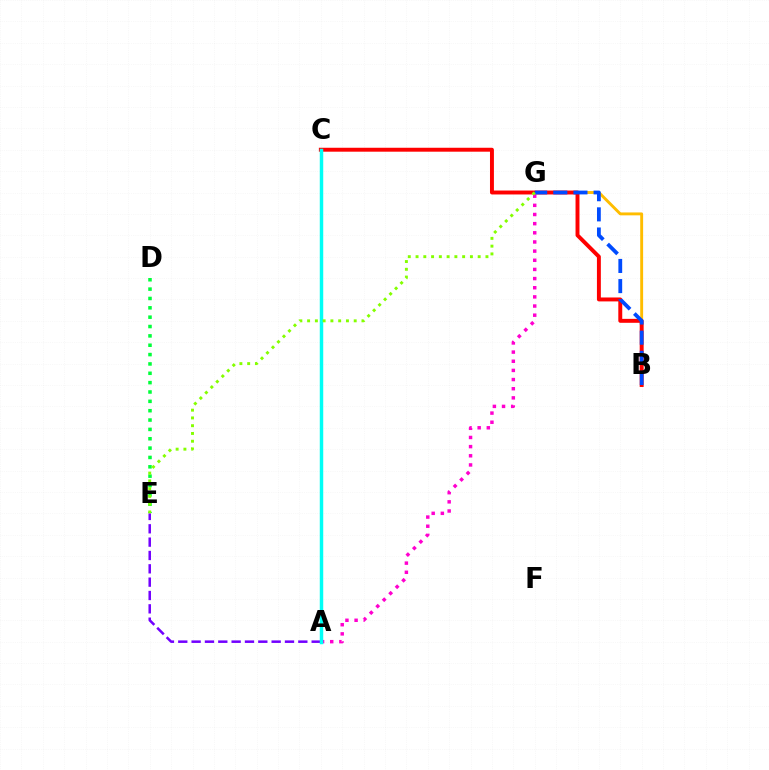{('B', 'G'): [{'color': '#ffbd00', 'line_style': 'solid', 'thickness': 2.09}, {'color': '#004bff', 'line_style': 'dashed', 'thickness': 2.74}], ('D', 'E'): [{'color': '#00ff39', 'line_style': 'dotted', 'thickness': 2.54}], ('A', 'E'): [{'color': '#7200ff', 'line_style': 'dashed', 'thickness': 1.81}], ('B', 'C'): [{'color': '#ff0000', 'line_style': 'solid', 'thickness': 2.83}], ('A', 'G'): [{'color': '#ff00cf', 'line_style': 'dotted', 'thickness': 2.49}], ('A', 'C'): [{'color': '#00fff6', 'line_style': 'solid', 'thickness': 2.49}], ('E', 'G'): [{'color': '#84ff00', 'line_style': 'dotted', 'thickness': 2.11}]}